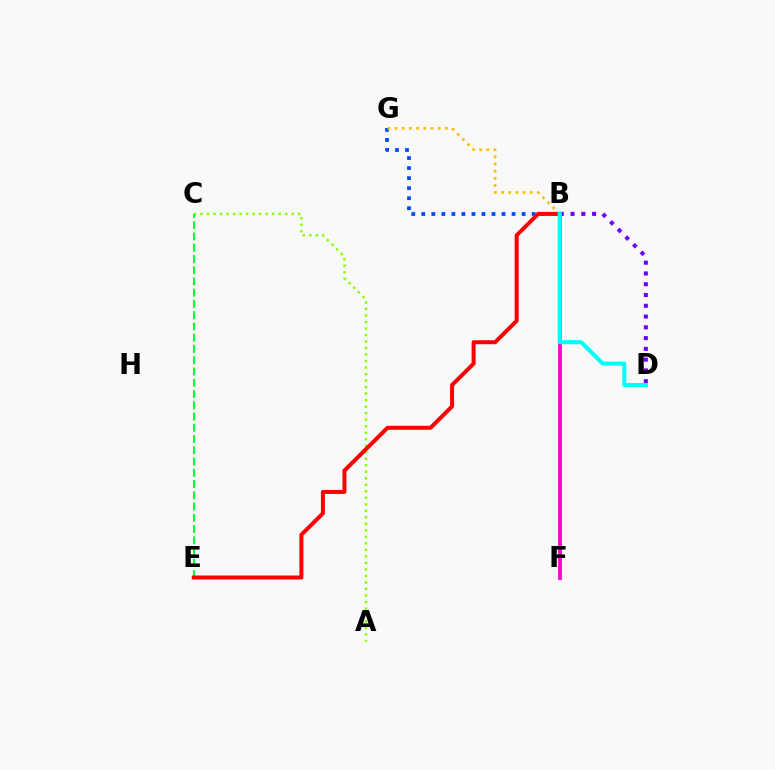{('A', 'C'): [{'color': '#84ff00', 'line_style': 'dotted', 'thickness': 1.77}], ('B', 'G'): [{'color': '#004bff', 'line_style': 'dotted', 'thickness': 2.73}, {'color': '#ffbd00', 'line_style': 'dotted', 'thickness': 1.95}], ('B', 'F'): [{'color': '#ff00cf', 'line_style': 'solid', 'thickness': 2.72}], ('B', 'D'): [{'color': '#7200ff', 'line_style': 'dotted', 'thickness': 2.93}, {'color': '#00fff6', 'line_style': 'solid', 'thickness': 2.91}], ('C', 'E'): [{'color': '#00ff39', 'line_style': 'dashed', 'thickness': 1.53}], ('B', 'E'): [{'color': '#ff0000', 'line_style': 'solid', 'thickness': 2.88}]}